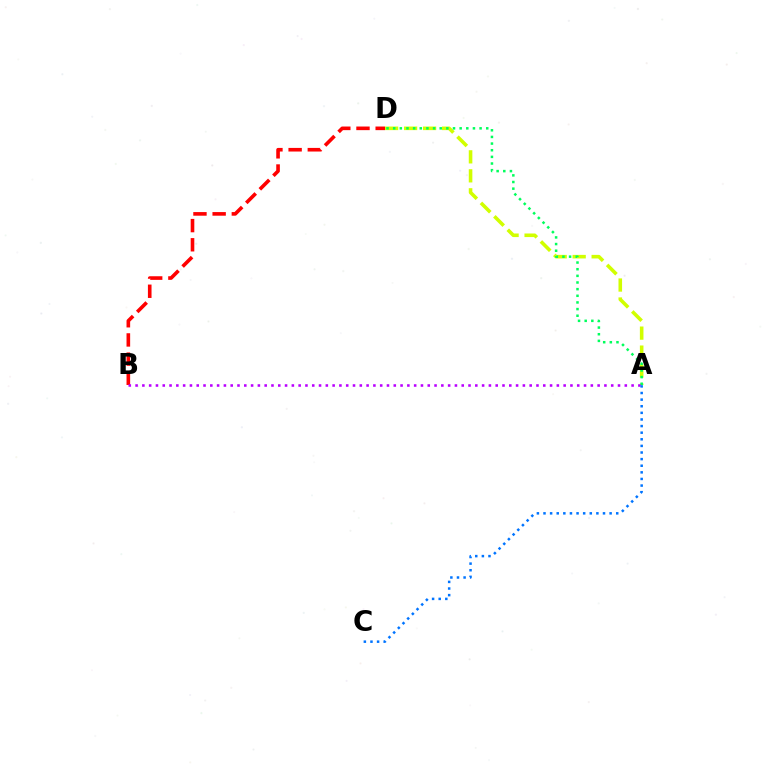{('A', 'D'): [{'color': '#d1ff00', 'line_style': 'dashed', 'thickness': 2.58}, {'color': '#00ff5c', 'line_style': 'dotted', 'thickness': 1.81}], ('B', 'D'): [{'color': '#ff0000', 'line_style': 'dashed', 'thickness': 2.61}], ('A', 'B'): [{'color': '#b900ff', 'line_style': 'dotted', 'thickness': 1.85}], ('A', 'C'): [{'color': '#0074ff', 'line_style': 'dotted', 'thickness': 1.8}]}